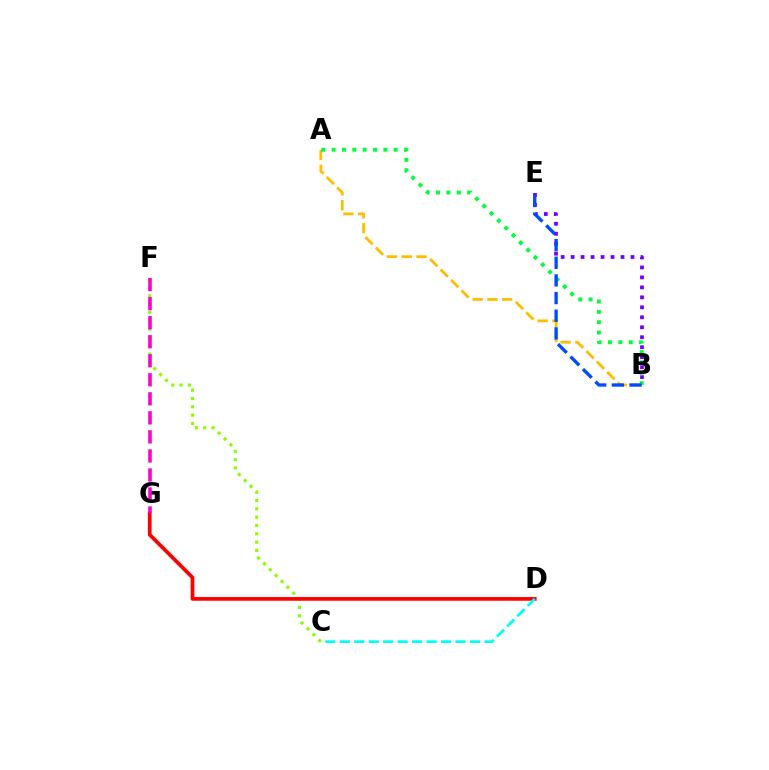{('B', 'E'): [{'color': '#7200ff', 'line_style': 'dotted', 'thickness': 2.71}, {'color': '#004bff', 'line_style': 'dashed', 'thickness': 2.4}], ('C', 'F'): [{'color': '#84ff00', 'line_style': 'dotted', 'thickness': 2.26}], ('A', 'B'): [{'color': '#ffbd00', 'line_style': 'dashed', 'thickness': 2.01}, {'color': '#00ff39', 'line_style': 'dotted', 'thickness': 2.82}], ('D', 'G'): [{'color': '#ff0000', 'line_style': 'solid', 'thickness': 2.68}], ('F', 'G'): [{'color': '#ff00cf', 'line_style': 'dashed', 'thickness': 2.59}], ('C', 'D'): [{'color': '#00fff6', 'line_style': 'dashed', 'thickness': 1.97}]}